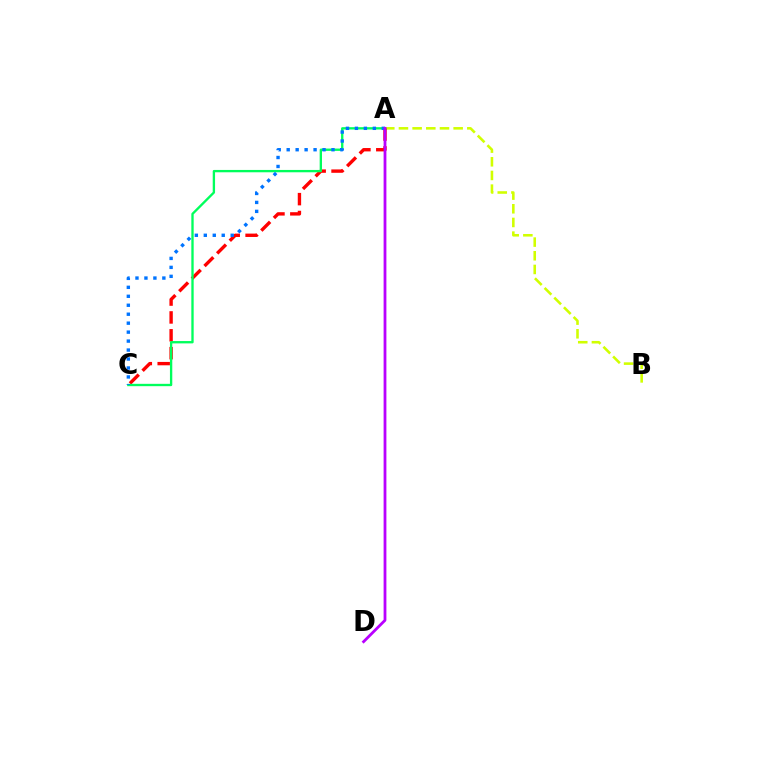{('A', 'B'): [{'color': '#d1ff00', 'line_style': 'dashed', 'thickness': 1.86}], ('A', 'C'): [{'color': '#ff0000', 'line_style': 'dashed', 'thickness': 2.43}, {'color': '#00ff5c', 'line_style': 'solid', 'thickness': 1.69}, {'color': '#0074ff', 'line_style': 'dotted', 'thickness': 2.43}], ('A', 'D'): [{'color': '#b900ff', 'line_style': 'solid', 'thickness': 2.01}]}